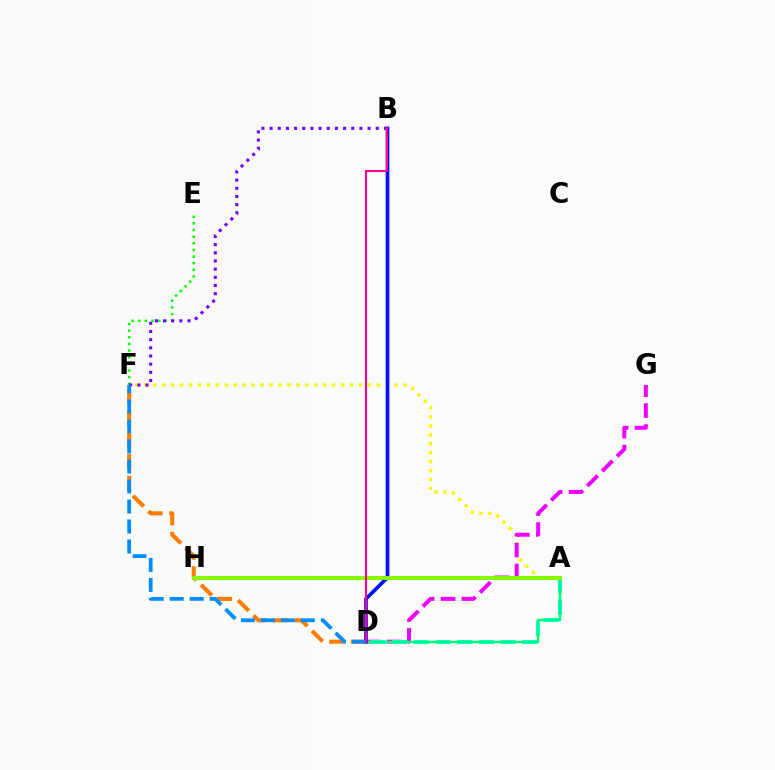{('A', 'F'): [{'color': '#fcf500', 'line_style': 'dotted', 'thickness': 2.43}], ('D', 'F'): [{'color': '#ff7c00', 'line_style': 'dashed', 'thickness': 2.94}, {'color': '#008cff', 'line_style': 'dashed', 'thickness': 2.72}], ('E', 'F'): [{'color': '#08ff00', 'line_style': 'dotted', 'thickness': 1.8}], ('A', 'H'): [{'color': '#ff0000', 'line_style': 'solid', 'thickness': 2.75}, {'color': '#84ff00', 'line_style': 'solid', 'thickness': 2.79}], ('D', 'G'): [{'color': '#ee00ff', 'line_style': 'dashed', 'thickness': 2.85}], ('A', 'D'): [{'color': '#00fff6', 'line_style': 'dashed', 'thickness': 2.94}, {'color': '#00ff74', 'line_style': 'solid', 'thickness': 1.8}], ('B', 'D'): [{'color': '#0010ff', 'line_style': 'solid', 'thickness': 2.65}, {'color': '#ff0094', 'line_style': 'solid', 'thickness': 1.53}], ('B', 'F'): [{'color': '#7200ff', 'line_style': 'dotted', 'thickness': 2.22}]}